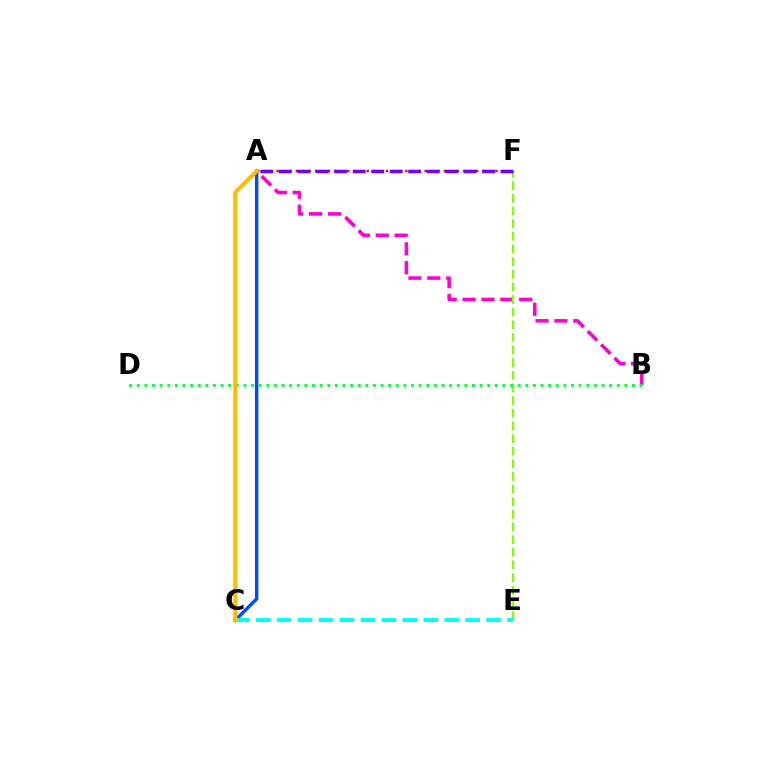{('A', 'B'): [{'color': '#ff00cf', 'line_style': 'dashed', 'thickness': 2.56}], ('E', 'F'): [{'color': '#84ff00', 'line_style': 'dashed', 'thickness': 1.72}], ('A', 'C'): [{'color': '#004bff', 'line_style': 'solid', 'thickness': 2.46}, {'color': '#ffbd00', 'line_style': 'solid', 'thickness': 2.99}], ('B', 'D'): [{'color': '#00ff39', 'line_style': 'dotted', 'thickness': 2.07}], ('C', 'E'): [{'color': '#00fff6', 'line_style': 'dashed', 'thickness': 2.84}], ('A', 'F'): [{'color': '#ff0000', 'line_style': 'dotted', 'thickness': 1.75}, {'color': '#7200ff', 'line_style': 'dashed', 'thickness': 2.51}]}